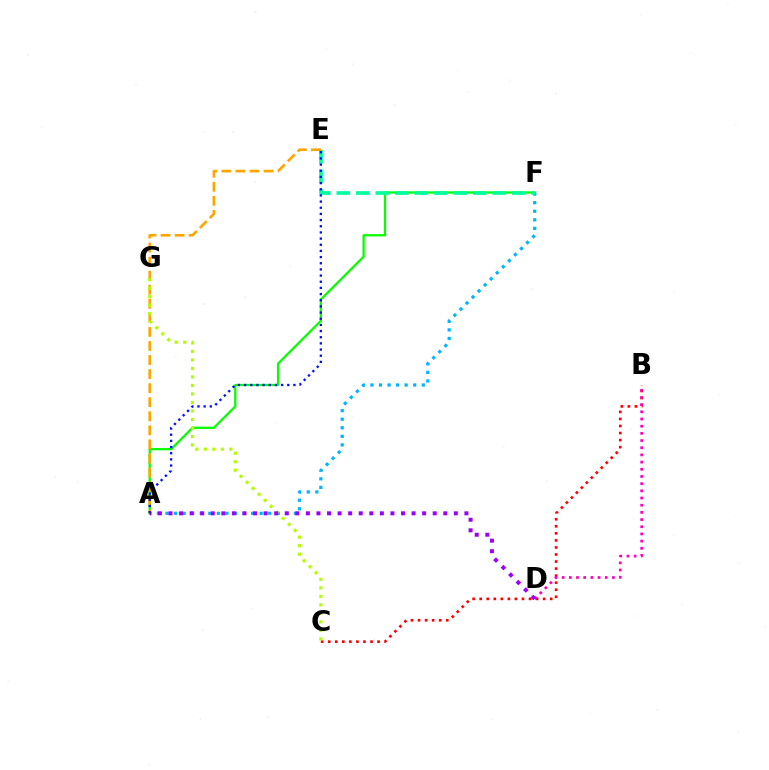{('A', 'F'): [{'color': '#00b5ff', 'line_style': 'dotted', 'thickness': 2.33}, {'color': '#08ff00', 'line_style': 'solid', 'thickness': 1.64}], ('B', 'C'): [{'color': '#ff0000', 'line_style': 'dotted', 'thickness': 1.92}], ('B', 'D'): [{'color': '#ff00bd', 'line_style': 'dotted', 'thickness': 1.95}], ('E', 'F'): [{'color': '#00ff9d', 'line_style': 'dashed', 'thickness': 2.65}], ('A', 'E'): [{'color': '#ffa500', 'line_style': 'dashed', 'thickness': 1.91}, {'color': '#0010ff', 'line_style': 'dotted', 'thickness': 1.68}], ('C', 'G'): [{'color': '#b3ff00', 'line_style': 'dotted', 'thickness': 2.31}], ('A', 'D'): [{'color': '#9b00ff', 'line_style': 'dotted', 'thickness': 2.87}]}